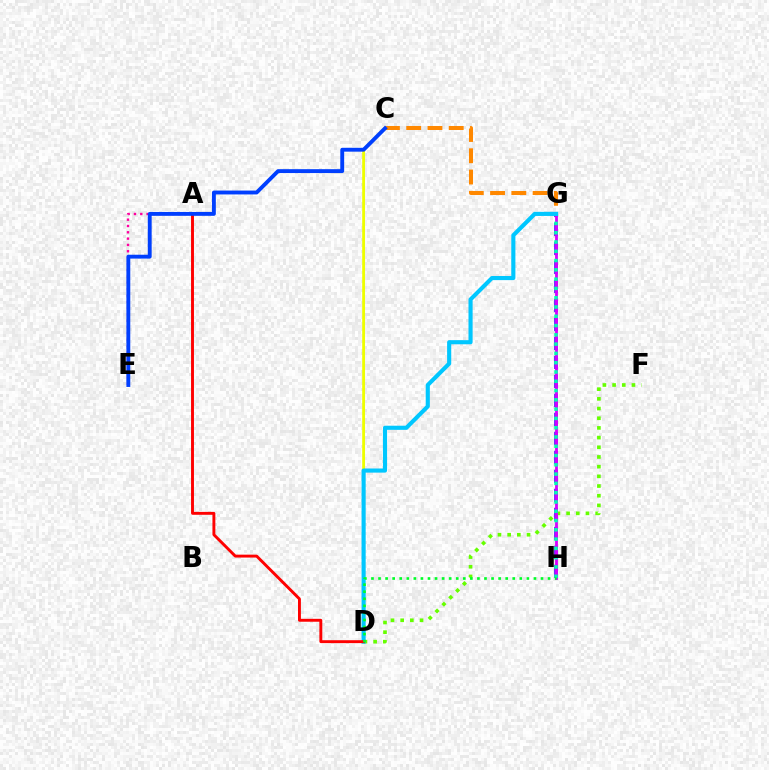{('G', 'H'): [{'color': '#4f00ff', 'line_style': 'dashed', 'thickness': 2.58}, {'color': '#d600ff', 'line_style': 'solid', 'thickness': 2.03}, {'color': '#00ffaf', 'line_style': 'dotted', 'thickness': 2.52}], ('D', 'F'): [{'color': '#66ff00', 'line_style': 'dotted', 'thickness': 2.63}], ('C', 'D'): [{'color': '#eeff00', 'line_style': 'solid', 'thickness': 2.03}], ('A', 'E'): [{'color': '#ff00a0', 'line_style': 'dotted', 'thickness': 1.72}], ('C', 'G'): [{'color': '#ff8800', 'line_style': 'dashed', 'thickness': 2.89}], ('D', 'G'): [{'color': '#00c7ff', 'line_style': 'solid', 'thickness': 2.97}], ('A', 'D'): [{'color': '#ff0000', 'line_style': 'solid', 'thickness': 2.09}], ('C', 'E'): [{'color': '#003fff', 'line_style': 'solid', 'thickness': 2.79}], ('D', 'H'): [{'color': '#00ff27', 'line_style': 'dotted', 'thickness': 1.92}]}